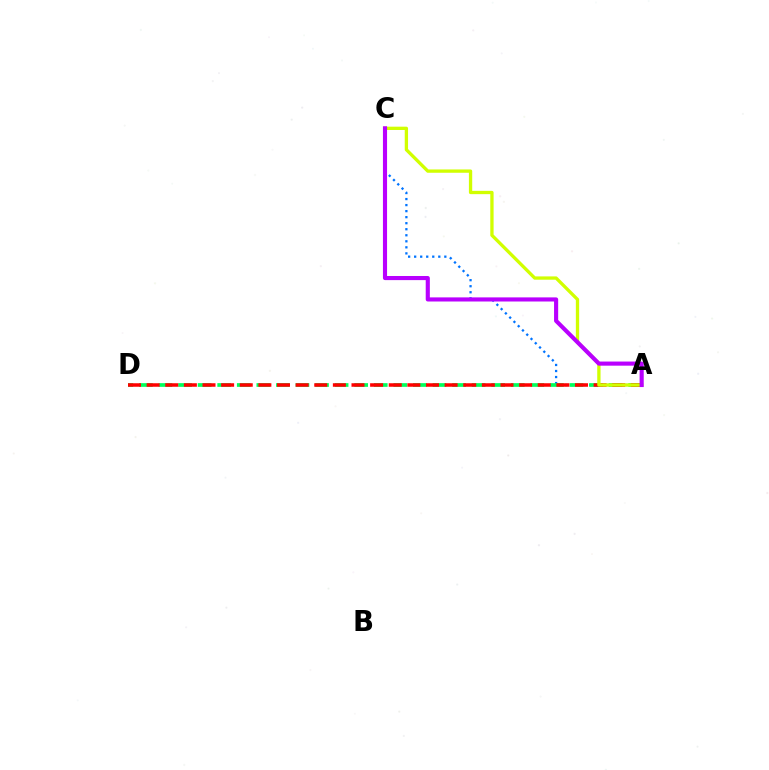{('A', 'C'): [{'color': '#0074ff', 'line_style': 'dotted', 'thickness': 1.64}, {'color': '#d1ff00', 'line_style': 'solid', 'thickness': 2.38}, {'color': '#b900ff', 'line_style': 'solid', 'thickness': 2.97}], ('A', 'D'): [{'color': '#00ff5c', 'line_style': 'dashed', 'thickness': 2.66}, {'color': '#ff0000', 'line_style': 'dashed', 'thickness': 2.53}]}